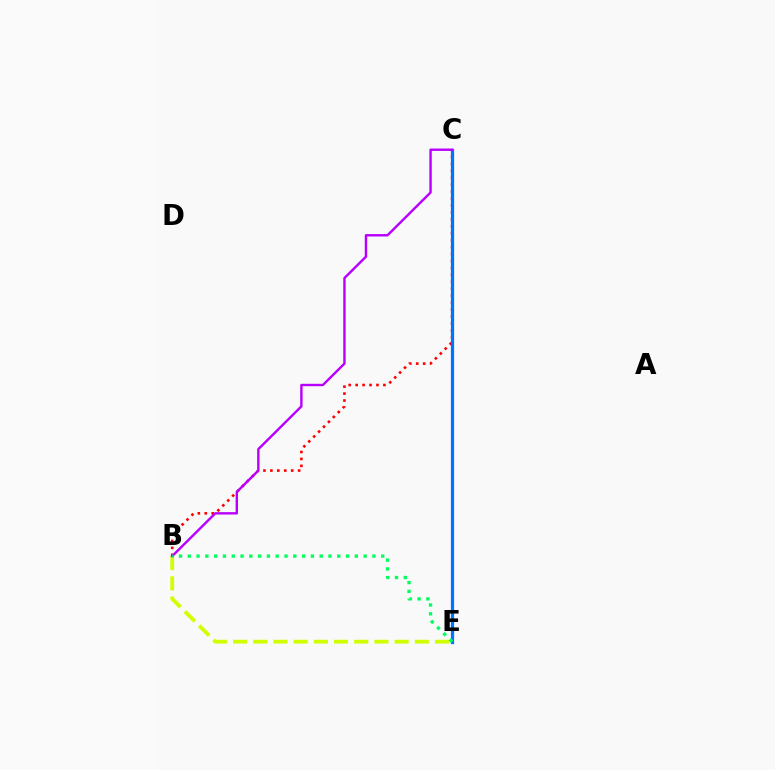{('B', 'C'): [{'color': '#ff0000', 'line_style': 'dotted', 'thickness': 1.89}, {'color': '#b900ff', 'line_style': 'solid', 'thickness': 1.73}], ('B', 'E'): [{'color': '#d1ff00', 'line_style': 'dashed', 'thickness': 2.74}, {'color': '#00ff5c', 'line_style': 'dotted', 'thickness': 2.39}], ('C', 'E'): [{'color': '#0074ff', 'line_style': 'solid', 'thickness': 2.33}]}